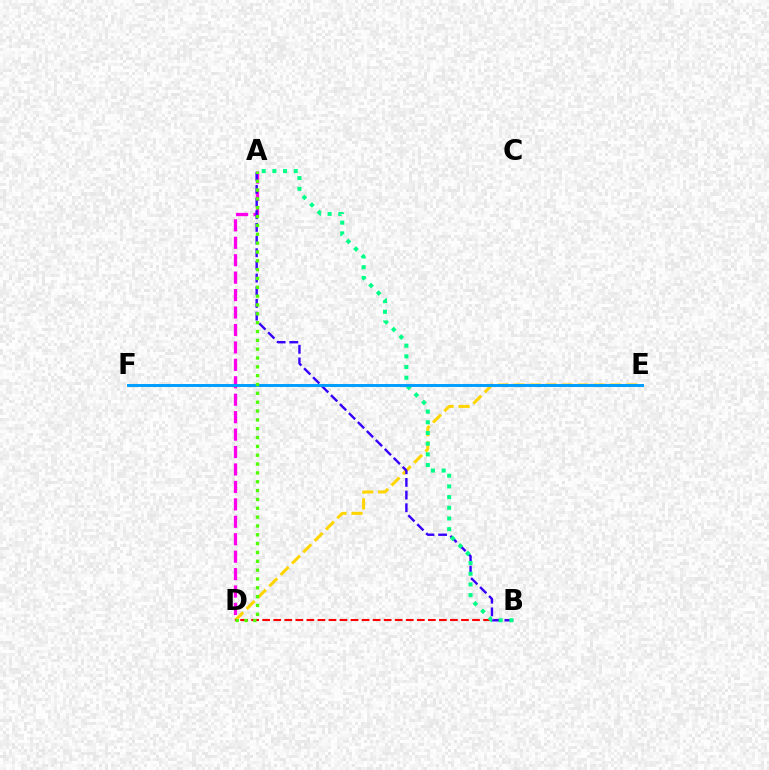{('A', 'D'): [{'color': '#ff00ed', 'line_style': 'dashed', 'thickness': 2.37}, {'color': '#4fff00', 'line_style': 'dotted', 'thickness': 2.4}], ('D', 'E'): [{'color': '#ffd500', 'line_style': 'dashed', 'thickness': 2.18}], ('B', 'D'): [{'color': '#ff0000', 'line_style': 'dashed', 'thickness': 1.5}], ('A', 'B'): [{'color': '#3700ff', 'line_style': 'dashed', 'thickness': 1.72}, {'color': '#00ff86', 'line_style': 'dotted', 'thickness': 2.9}], ('E', 'F'): [{'color': '#009eff', 'line_style': 'solid', 'thickness': 2.13}]}